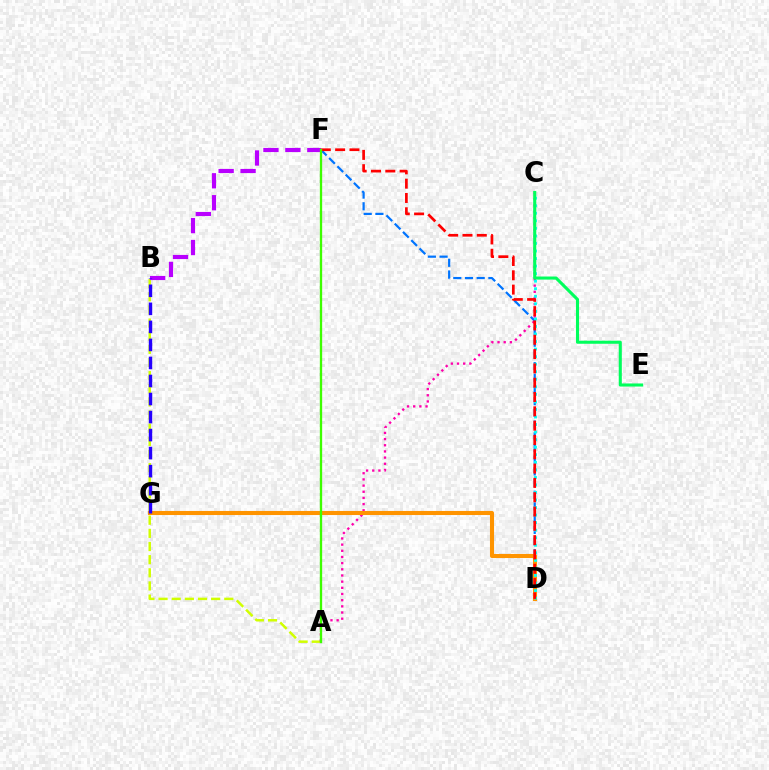{('D', 'F'): [{'color': '#0074ff', 'line_style': 'dashed', 'thickness': 1.59}, {'color': '#ff0000', 'line_style': 'dashed', 'thickness': 1.94}], ('A', 'B'): [{'color': '#d1ff00', 'line_style': 'dashed', 'thickness': 1.79}], ('A', 'C'): [{'color': '#ff00ac', 'line_style': 'dotted', 'thickness': 1.68}], ('D', 'G'): [{'color': '#ff9400', 'line_style': 'solid', 'thickness': 2.93}], ('C', 'D'): [{'color': '#00fff6', 'line_style': 'dotted', 'thickness': 2.05}], ('C', 'E'): [{'color': '#00ff5c', 'line_style': 'solid', 'thickness': 2.21}], ('B', 'F'): [{'color': '#b900ff', 'line_style': 'dashed', 'thickness': 2.98}], ('A', 'F'): [{'color': '#3dff00', 'line_style': 'solid', 'thickness': 1.67}], ('B', 'G'): [{'color': '#2500ff', 'line_style': 'dashed', 'thickness': 2.45}]}